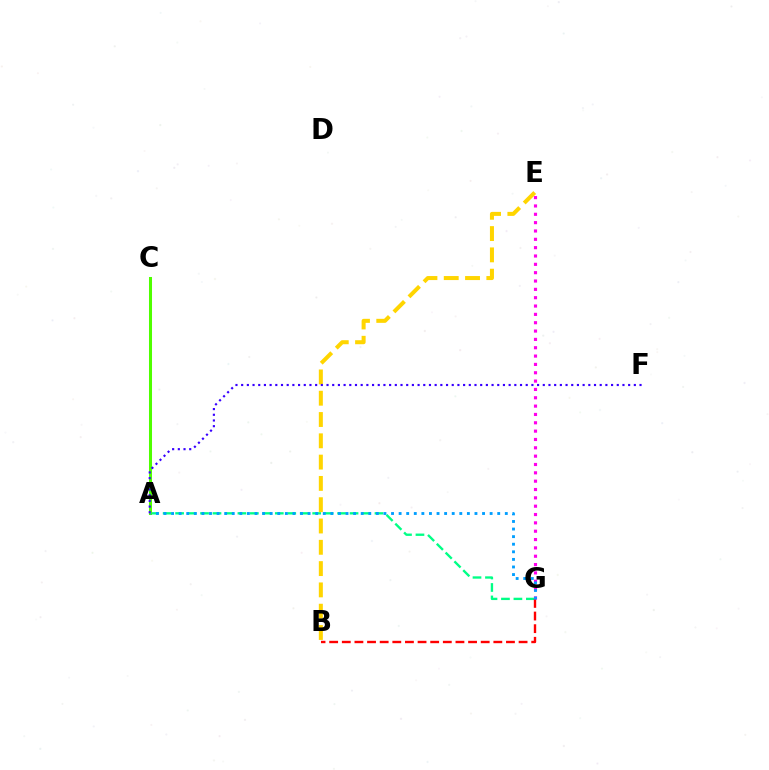{('A', 'G'): [{'color': '#00ff86', 'line_style': 'dashed', 'thickness': 1.69}, {'color': '#009eff', 'line_style': 'dotted', 'thickness': 2.06}], ('A', 'C'): [{'color': '#4fff00', 'line_style': 'solid', 'thickness': 2.18}], ('B', 'E'): [{'color': '#ffd500', 'line_style': 'dashed', 'thickness': 2.89}], ('B', 'G'): [{'color': '#ff0000', 'line_style': 'dashed', 'thickness': 1.72}], ('A', 'F'): [{'color': '#3700ff', 'line_style': 'dotted', 'thickness': 1.55}], ('E', 'G'): [{'color': '#ff00ed', 'line_style': 'dotted', 'thickness': 2.27}]}